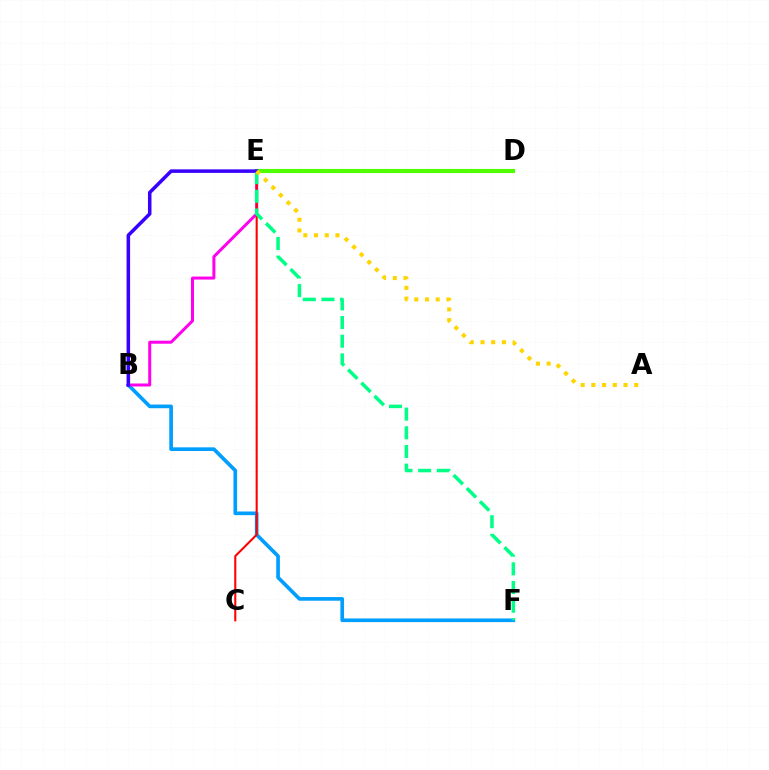{('B', 'F'): [{'color': '#009eff', 'line_style': 'solid', 'thickness': 2.64}], ('B', 'E'): [{'color': '#ff00ed', 'line_style': 'solid', 'thickness': 2.16}, {'color': '#3700ff', 'line_style': 'solid', 'thickness': 2.54}], ('C', 'E'): [{'color': '#ff0000', 'line_style': 'solid', 'thickness': 1.5}], ('D', 'E'): [{'color': '#4fff00', 'line_style': 'solid', 'thickness': 2.96}], ('E', 'F'): [{'color': '#00ff86', 'line_style': 'dashed', 'thickness': 2.54}], ('A', 'E'): [{'color': '#ffd500', 'line_style': 'dotted', 'thickness': 2.91}]}